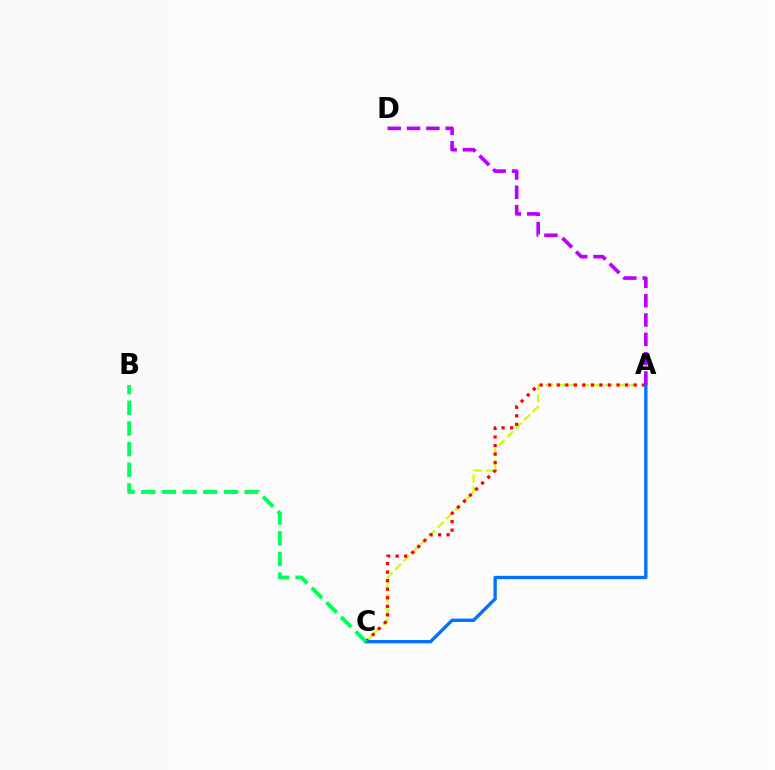{('A', 'C'): [{'color': '#d1ff00', 'line_style': 'dashed', 'thickness': 1.63}, {'color': '#ff0000', 'line_style': 'dotted', 'thickness': 2.32}, {'color': '#0074ff', 'line_style': 'solid', 'thickness': 2.42}], ('A', 'D'): [{'color': '#b900ff', 'line_style': 'dashed', 'thickness': 2.62}], ('B', 'C'): [{'color': '#00ff5c', 'line_style': 'dashed', 'thickness': 2.81}]}